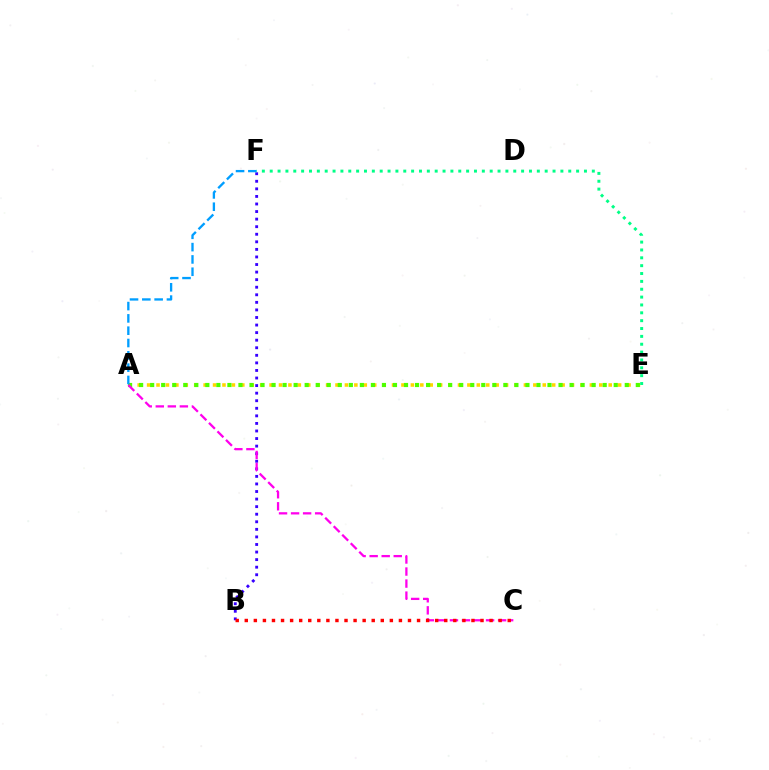{('B', 'F'): [{'color': '#3700ff', 'line_style': 'dotted', 'thickness': 2.06}], ('A', 'E'): [{'color': '#ffd500', 'line_style': 'dotted', 'thickness': 2.56}, {'color': '#4fff00', 'line_style': 'dotted', 'thickness': 3.0}], ('A', 'C'): [{'color': '#ff00ed', 'line_style': 'dashed', 'thickness': 1.64}], ('A', 'F'): [{'color': '#009eff', 'line_style': 'dashed', 'thickness': 1.67}], ('E', 'F'): [{'color': '#00ff86', 'line_style': 'dotted', 'thickness': 2.13}], ('B', 'C'): [{'color': '#ff0000', 'line_style': 'dotted', 'thickness': 2.46}]}